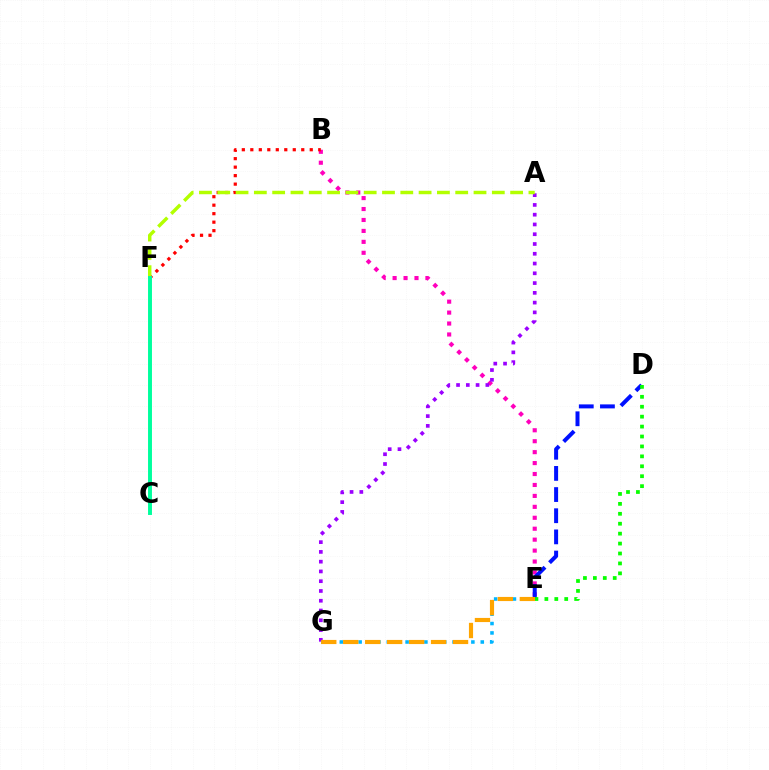{('B', 'E'): [{'color': '#ff00bd', 'line_style': 'dotted', 'thickness': 2.97}], ('A', 'G'): [{'color': '#9b00ff', 'line_style': 'dotted', 'thickness': 2.65}], ('E', 'G'): [{'color': '#00b5ff', 'line_style': 'dotted', 'thickness': 2.55}, {'color': '#ffa500', 'line_style': 'dashed', 'thickness': 2.98}], ('D', 'E'): [{'color': '#0010ff', 'line_style': 'dashed', 'thickness': 2.87}, {'color': '#08ff00', 'line_style': 'dotted', 'thickness': 2.7}], ('B', 'F'): [{'color': '#ff0000', 'line_style': 'dotted', 'thickness': 2.31}], ('A', 'F'): [{'color': '#b3ff00', 'line_style': 'dashed', 'thickness': 2.49}], ('C', 'F'): [{'color': '#00ff9d', 'line_style': 'solid', 'thickness': 2.83}]}